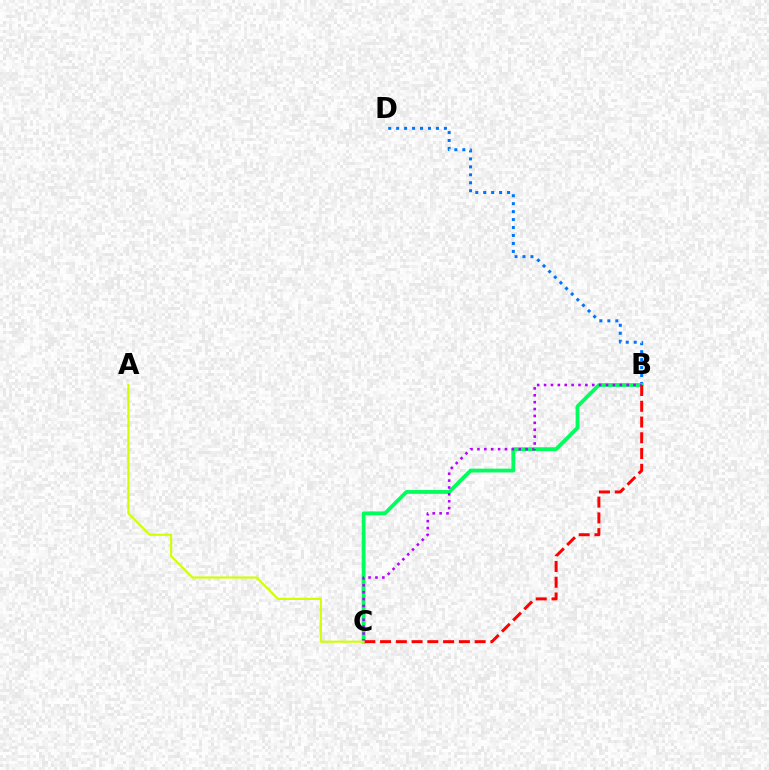{('B', 'D'): [{'color': '#0074ff', 'line_style': 'dotted', 'thickness': 2.16}], ('B', 'C'): [{'color': '#00ff5c', 'line_style': 'solid', 'thickness': 2.74}, {'color': '#ff0000', 'line_style': 'dashed', 'thickness': 2.14}, {'color': '#b900ff', 'line_style': 'dotted', 'thickness': 1.87}], ('A', 'C'): [{'color': '#d1ff00', 'line_style': 'solid', 'thickness': 1.53}]}